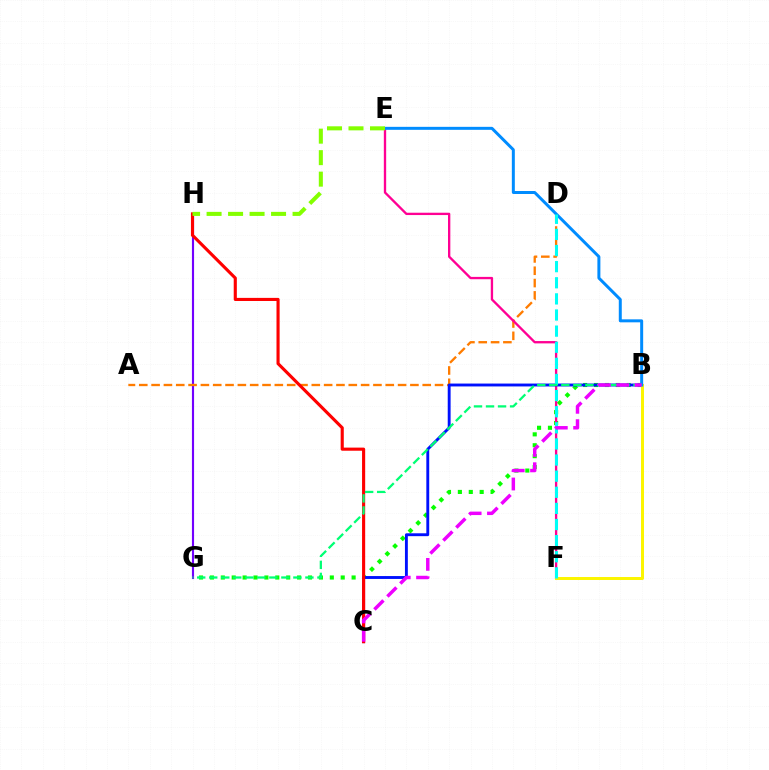{('B', 'G'): [{'color': '#08ff00', 'line_style': 'dotted', 'thickness': 2.96}, {'color': '#00ff74', 'line_style': 'dashed', 'thickness': 1.63}], ('G', 'H'): [{'color': '#7200ff', 'line_style': 'solid', 'thickness': 1.54}], ('A', 'D'): [{'color': '#ff7c00', 'line_style': 'dashed', 'thickness': 1.67}], ('E', 'F'): [{'color': '#ff0094', 'line_style': 'solid', 'thickness': 1.68}], ('B', 'C'): [{'color': '#0010ff', 'line_style': 'solid', 'thickness': 2.07}, {'color': '#ee00ff', 'line_style': 'dashed', 'thickness': 2.49}], ('B', 'F'): [{'color': '#fcf500', 'line_style': 'solid', 'thickness': 2.14}], ('B', 'E'): [{'color': '#008cff', 'line_style': 'solid', 'thickness': 2.15}], ('C', 'H'): [{'color': '#ff0000', 'line_style': 'solid', 'thickness': 2.25}], ('E', 'H'): [{'color': '#84ff00', 'line_style': 'dashed', 'thickness': 2.92}], ('D', 'F'): [{'color': '#00fff6', 'line_style': 'dashed', 'thickness': 2.19}]}